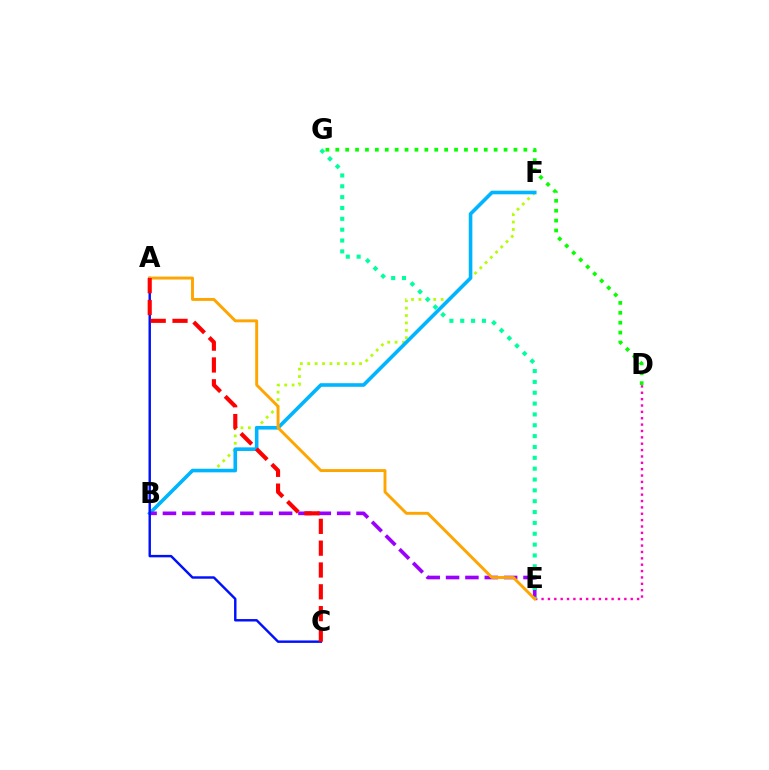{('B', 'F'): [{'color': '#b3ff00', 'line_style': 'dotted', 'thickness': 2.01}, {'color': '#00b5ff', 'line_style': 'solid', 'thickness': 2.6}], ('B', 'E'): [{'color': '#9b00ff', 'line_style': 'dashed', 'thickness': 2.63}], ('D', 'E'): [{'color': '#ff00bd', 'line_style': 'dotted', 'thickness': 1.73}], ('A', 'C'): [{'color': '#0010ff', 'line_style': 'solid', 'thickness': 1.75}, {'color': '#ff0000', 'line_style': 'dashed', 'thickness': 2.96}], ('E', 'G'): [{'color': '#00ff9d', 'line_style': 'dotted', 'thickness': 2.95}], ('D', 'G'): [{'color': '#08ff00', 'line_style': 'dotted', 'thickness': 2.69}], ('A', 'E'): [{'color': '#ffa500', 'line_style': 'solid', 'thickness': 2.1}]}